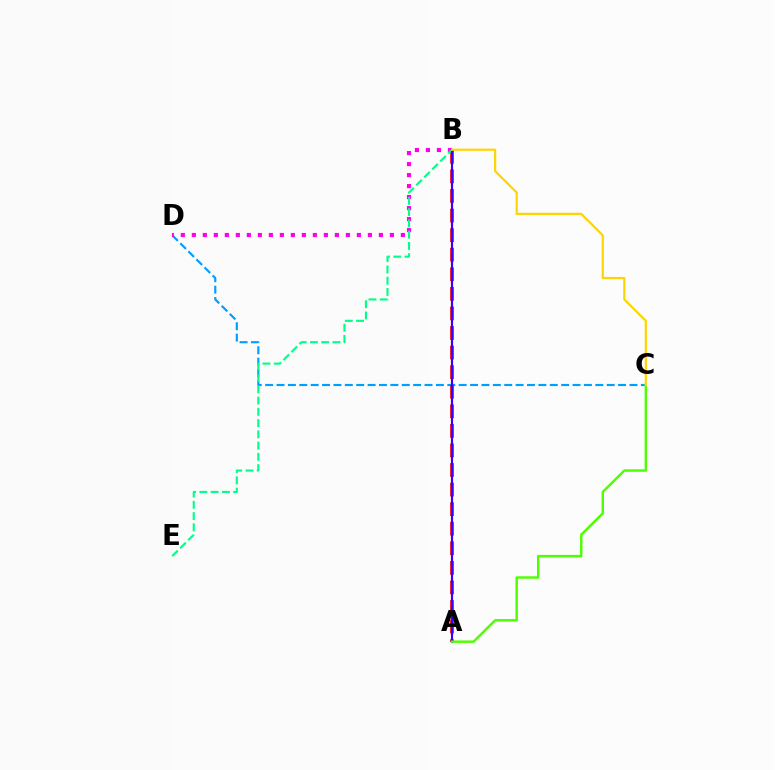{('C', 'D'): [{'color': '#009eff', 'line_style': 'dashed', 'thickness': 1.55}], ('A', 'B'): [{'color': '#ff0000', 'line_style': 'dashed', 'thickness': 2.66}, {'color': '#3700ff', 'line_style': 'solid', 'thickness': 1.56}], ('B', 'D'): [{'color': '#ff00ed', 'line_style': 'dotted', 'thickness': 2.99}], ('B', 'E'): [{'color': '#00ff86', 'line_style': 'dashed', 'thickness': 1.53}], ('A', 'C'): [{'color': '#4fff00', 'line_style': 'solid', 'thickness': 1.76}], ('B', 'C'): [{'color': '#ffd500', 'line_style': 'solid', 'thickness': 1.59}]}